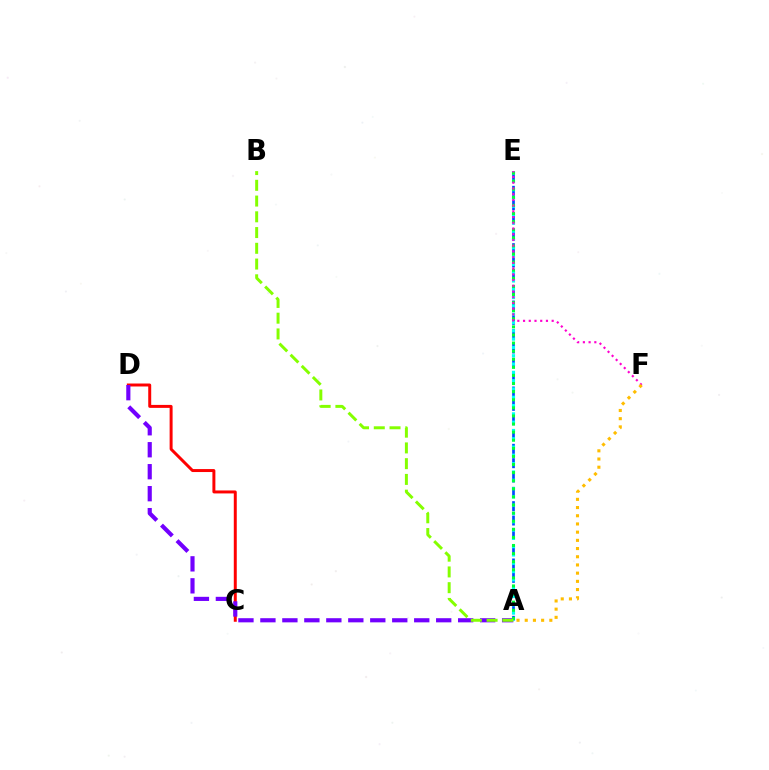{('A', 'E'): [{'color': '#004bff', 'line_style': 'dashed', 'thickness': 1.95}, {'color': '#00fff6', 'line_style': 'dotted', 'thickness': 2.26}, {'color': '#00ff39', 'line_style': 'dotted', 'thickness': 2.2}], ('C', 'D'): [{'color': '#ff0000', 'line_style': 'solid', 'thickness': 2.14}], ('A', 'D'): [{'color': '#7200ff', 'line_style': 'dashed', 'thickness': 2.99}], ('E', 'F'): [{'color': '#ff00cf', 'line_style': 'dotted', 'thickness': 1.56}], ('A', 'F'): [{'color': '#ffbd00', 'line_style': 'dotted', 'thickness': 2.23}], ('A', 'B'): [{'color': '#84ff00', 'line_style': 'dashed', 'thickness': 2.14}]}